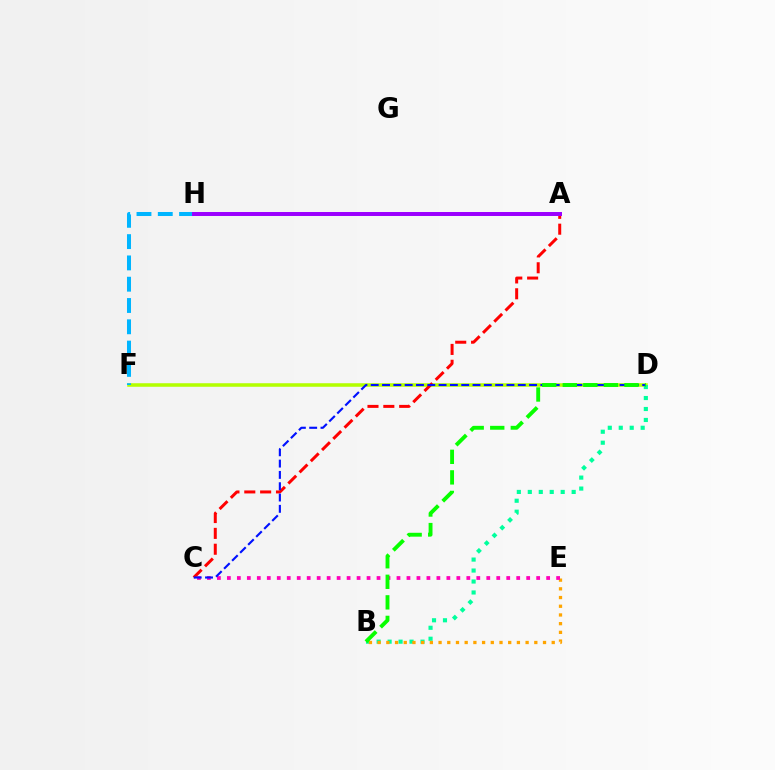{('D', 'F'): [{'color': '#b3ff00', 'line_style': 'solid', 'thickness': 2.55}], ('B', 'D'): [{'color': '#00ff9d', 'line_style': 'dotted', 'thickness': 2.98}, {'color': '#08ff00', 'line_style': 'dashed', 'thickness': 2.79}], ('B', 'E'): [{'color': '#ffa500', 'line_style': 'dotted', 'thickness': 2.36}], ('F', 'H'): [{'color': '#00b5ff', 'line_style': 'dashed', 'thickness': 2.89}], ('C', 'E'): [{'color': '#ff00bd', 'line_style': 'dotted', 'thickness': 2.71}], ('A', 'C'): [{'color': '#ff0000', 'line_style': 'dashed', 'thickness': 2.15}], ('A', 'H'): [{'color': '#9b00ff', 'line_style': 'solid', 'thickness': 2.86}], ('C', 'D'): [{'color': '#0010ff', 'line_style': 'dashed', 'thickness': 1.54}]}